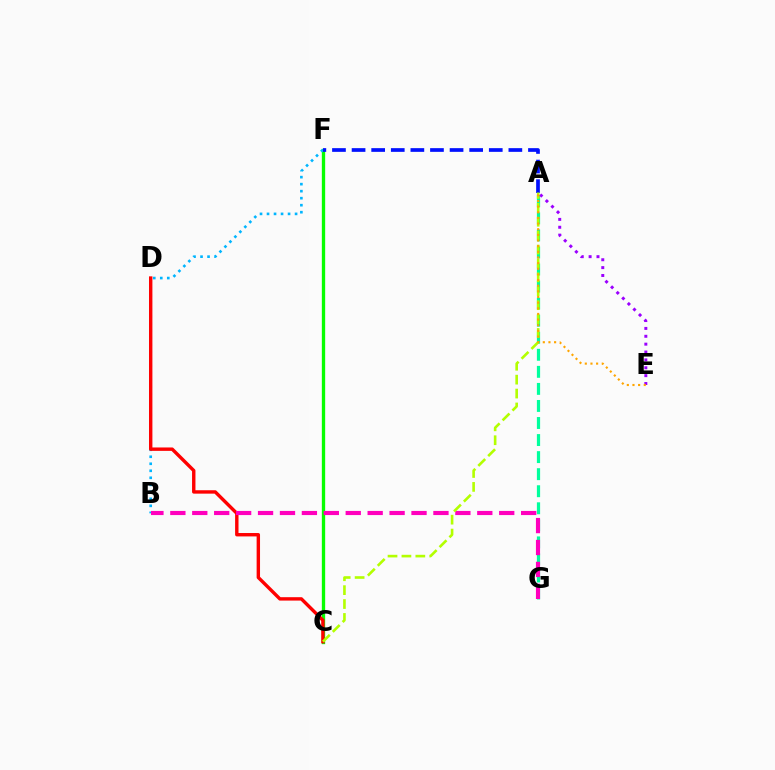{('A', 'G'): [{'color': '#00ff9d', 'line_style': 'dashed', 'thickness': 2.32}], ('C', 'F'): [{'color': '#08ff00', 'line_style': 'solid', 'thickness': 2.4}], ('B', 'F'): [{'color': '#00b5ff', 'line_style': 'dotted', 'thickness': 1.9}], ('C', 'D'): [{'color': '#ff0000', 'line_style': 'solid', 'thickness': 2.45}], ('A', 'F'): [{'color': '#0010ff', 'line_style': 'dashed', 'thickness': 2.66}], ('B', 'G'): [{'color': '#ff00bd', 'line_style': 'dashed', 'thickness': 2.98}], ('A', 'C'): [{'color': '#b3ff00', 'line_style': 'dashed', 'thickness': 1.89}], ('A', 'E'): [{'color': '#9b00ff', 'line_style': 'dotted', 'thickness': 2.14}, {'color': '#ffa500', 'line_style': 'dotted', 'thickness': 1.53}]}